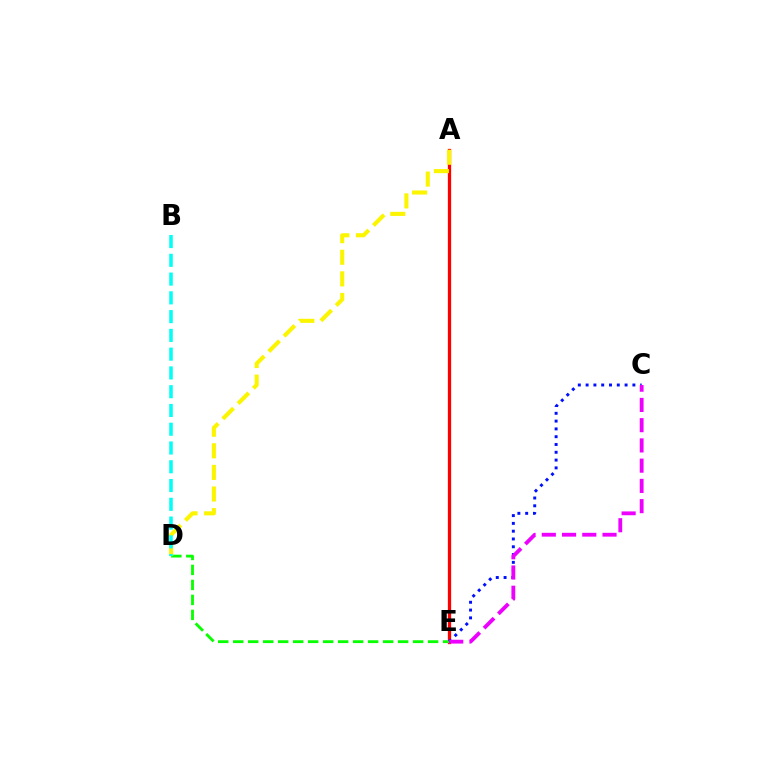{('A', 'E'): [{'color': '#ff0000', 'line_style': 'solid', 'thickness': 2.36}], ('D', 'E'): [{'color': '#08ff00', 'line_style': 'dashed', 'thickness': 2.04}], ('C', 'E'): [{'color': '#0010ff', 'line_style': 'dotted', 'thickness': 2.12}, {'color': '#ee00ff', 'line_style': 'dashed', 'thickness': 2.75}], ('A', 'D'): [{'color': '#fcf500', 'line_style': 'dashed', 'thickness': 2.93}], ('B', 'D'): [{'color': '#00fff6', 'line_style': 'dashed', 'thickness': 2.55}]}